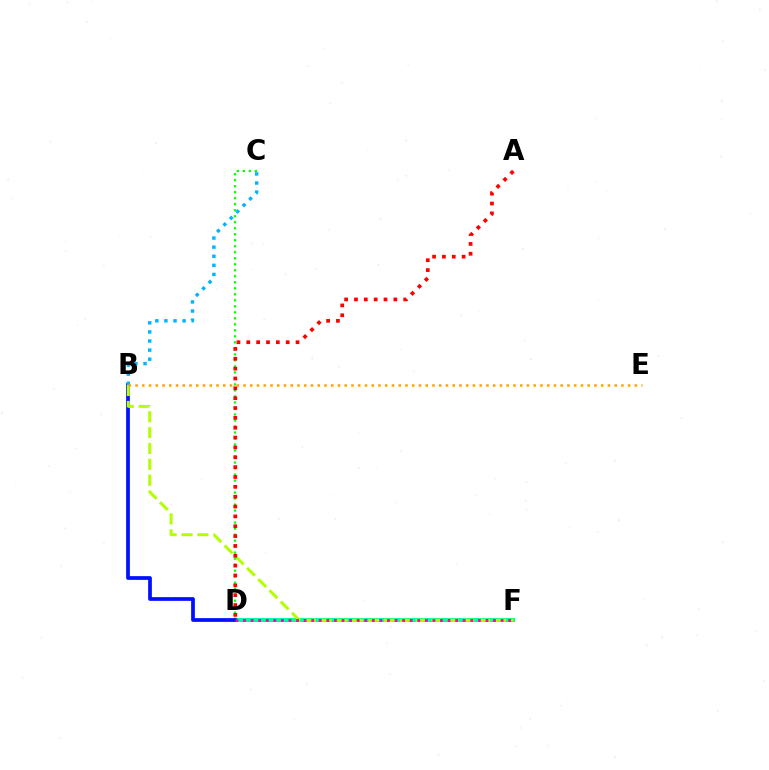{('D', 'F'): [{'color': '#9b00ff', 'line_style': 'solid', 'thickness': 2.14}, {'color': '#00ff9d', 'line_style': 'solid', 'thickness': 2.83}, {'color': '#ff00bd', 'line_style': 'dotted', 'thickness': 2.06}], ('C', 'D'): [{'color': '#08ff00', 'line_style': 'dotted', 'thickness': 1.63}], ('B', 'D'): [{'color': '#0010ff', 'line_style': 'solid', 'thickness': 2.69}], ('B', 'F'): [{'color': '#b3ff00', 'line_style': 'dashed', 'thickness': 2.15}], ('B', 'C'): [{'color': '#00b5ff', 'line_style': 'dotted', 'thickness': 2.47}], ('A', 'D'): [{'color': '#ff0000', 'line_style': 'dotted', 'thickness': 2.68}], ('B', 'E'): [{'color': '#ffa500', 'line_style': 'dotted', 'thickness': 1.83}]}